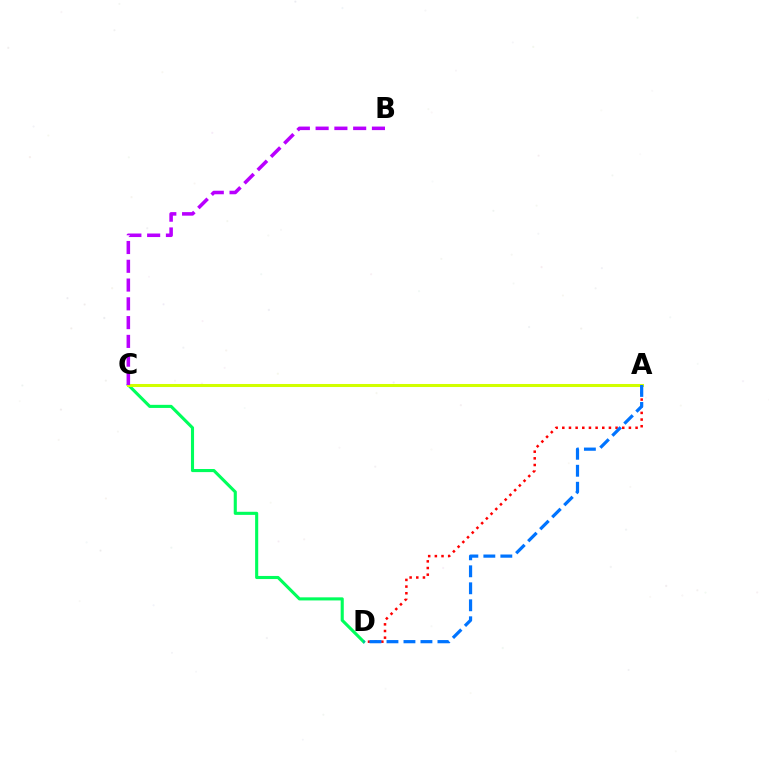{('C', 'D'): [{'color': '#00ff5c', 'line_style': 'solid', 'thickness': 2.23}], ('A', 'D'): [{'color': '#ff0000', 'line_style': 'dotted', 'thickness': 1.81}, {'color': '#0074ff', 'line_style': 'dashed', 'thickness': 2.31}], ('A', 'C'): [{'color': '#d1ff00', 'line_style': 'solid', 'thickness': 2.19}], ('B', 'C'): [{'color': '#b900ff', 'line_style': 'dashed', 'thickness': 2.55}]}